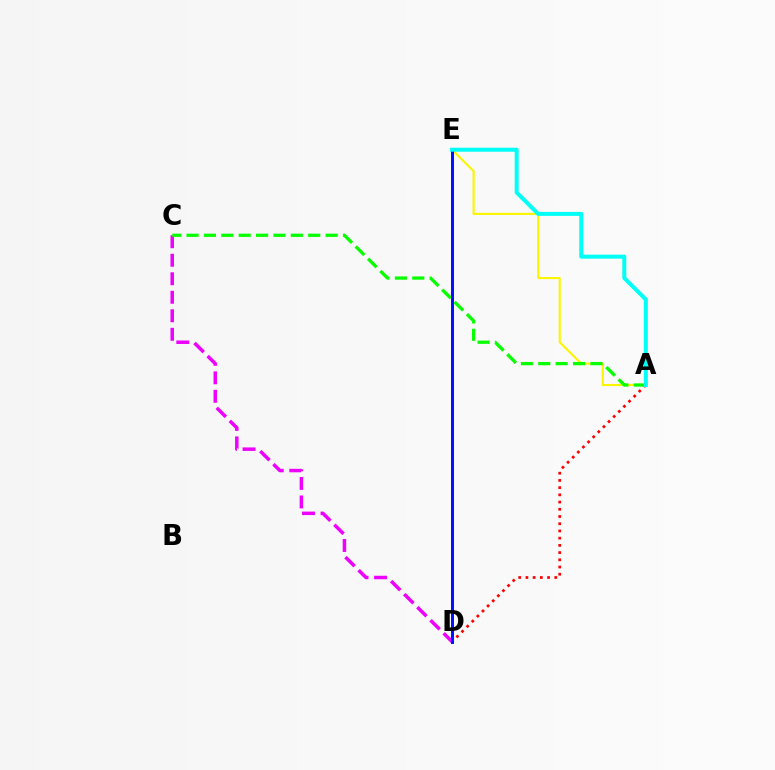{('A', 'D'): [{'color': '#ff0000', 'line_style': 'dotted', 'thickness': 1.96}], ('A', 'E'): [{'color': '#fcf500', 'line_style': 'solid', 'thickness': 1.53}, {'color': '#00fff6', 'line_style': 'solid', 'thickness': 2.88}], ('C', 'D'): [{'color': '#ee00ff', 'line_style': 'dashed', 'thickness': 2.51}], ('A', 'C'): [{'color': '#08ff00', 'line_style': 'dashed', 'thickness': 2.36}], ('D', 'E'): [{'color': '#0010ff', 'line_style': 'solid', 'thickness': 2.13}]}